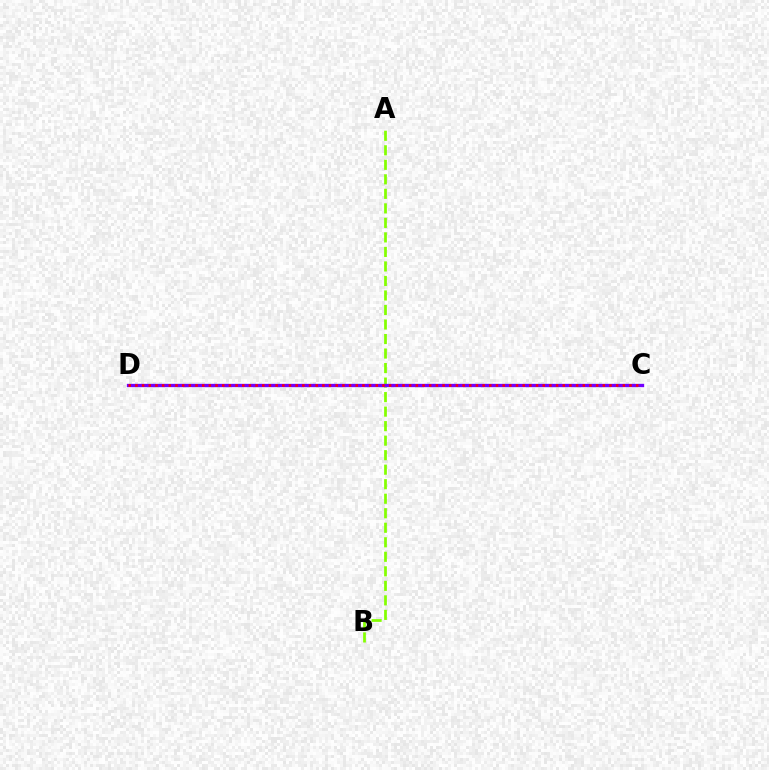{('C', 'D'): [{'color': '#00fff6', 'line_style': 'solid', 'thickness': 2.12}, {'color': '#7200ff', 'line_style': 'solid', 'thickness': 2.4}, {'color': '#ff0000', 'line_style': 'dotted', 'thickness': 1.81}], ('A', 'B'): [{'color': '#84ff00', 'line_style': 'dashed', 'thickness': 1.97}]}